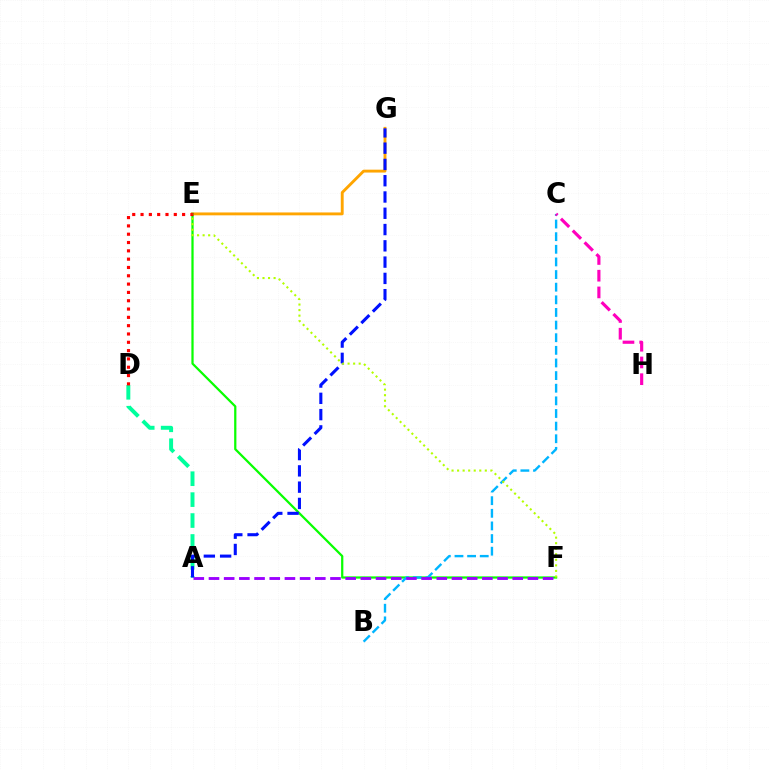{('E', 'G'): [{'color': '#ffa500', 'line_style': 'solid', 'thickness': 2.07}], ('E', 'F'): [{'color': '#08ff00', 'line_style': 'solid', 'thickness': 1.61}, {'color': '#b3ff00', 'line_style': 'dotted', 'thickness': 1.51}], ('A', 'D'): [{'color': '#00ff9d', 'line_style': 'dashed', 'thickness': 2.84}], ('B', 'C'): [{'color': '#00b5ff', 'line_style': 'dashed', 'thickness': 1.72}], ('A', 'F'): [{'color': '#9b00ff', 'line_style': 'dashed', 'thickness': 2.06}], ('D', 'E'): [{'color': '#ff0000', 'line_style': 'dotted', 'thickness': 2.26}], ('A', 'G'): [{'color': '#0010ff', 'line_style': 'dashed', 'thickness': 2.21}], ('C', 'H'): [{'color': '#ff00bd', 'line_style': 'dashed', 'thickness': 2.27}]}